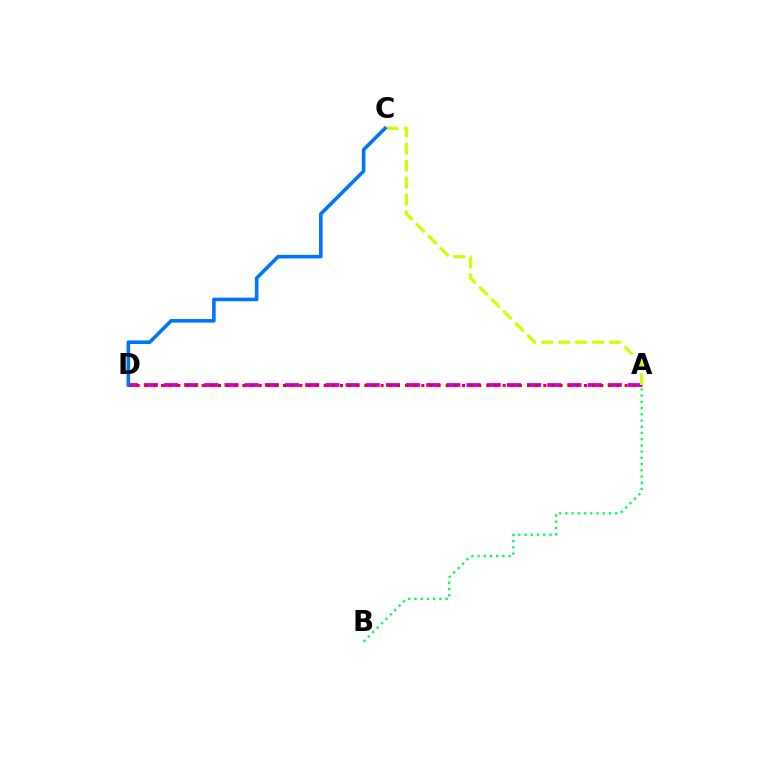{('A', 'D'): [{'color': '#b900ff', 'line_style': 'dashed', 'thickness': 2.74}, {'color': '#ff0000', 'line_style': 'dotted', 'thickness': 2.21}], ('A', 'C'): [{'color': '#d1ff00', 'line_style': 'dashed', 'thickness': 2.31}], ('C', 'D'): [{'color': '#0074ff', 'line_style': 'solid', 'thickness': 2.59}], ('A', 'B'): [{'color': '#00ff5c', 'line_style': 'dotted', 'thickness': 1.69}]}